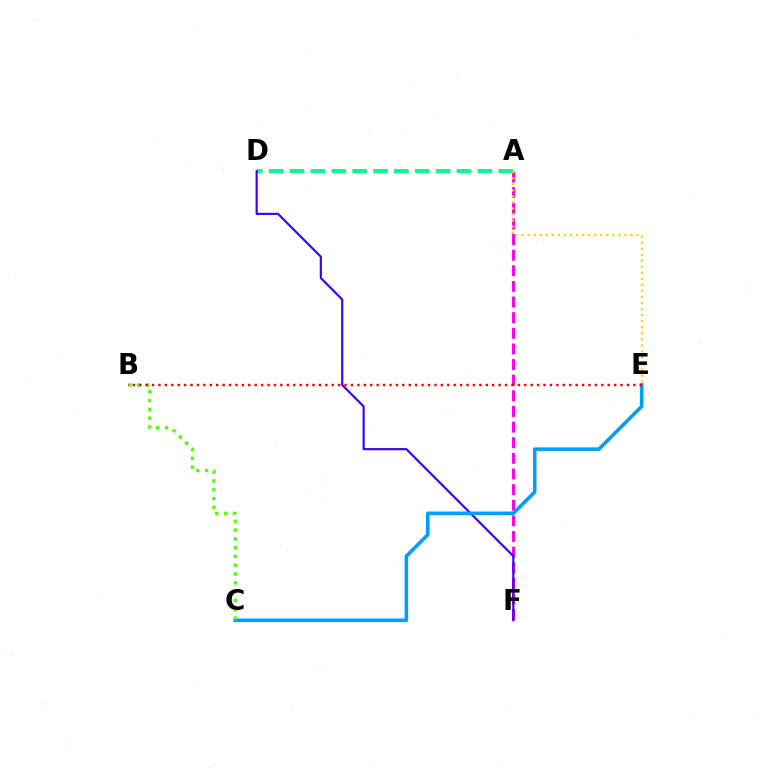{('A', 'F'): [{'color': '#ff00ed', 'line_style': 'dashed', 'thickness': 2.12}], ('A', 'D'): [{'color': '#00ff86', 'line_style': 'dashed', 'thickness': 2.84}], ('A', 'E'): [{'color': '#ffd500', 'line_style': 'dotted', 'thickness': 1.64}], ('D', 'F'): [{'color': '#3700ff', 'line_style': 'solid', 'thickness': 1.54}], ('C', 'E'): [{'color': '#009eff', 'line_style': 'solid', 'thickness': 2.59}], ('B', 'C'): [{'color': '#4fff00', 'line_style': 'dotted', 'thickness': 2.39}], ('B', 'E'): [{'color': '#ff0000', 'line_style': 'dotted', 'thickness': 1.74}]}